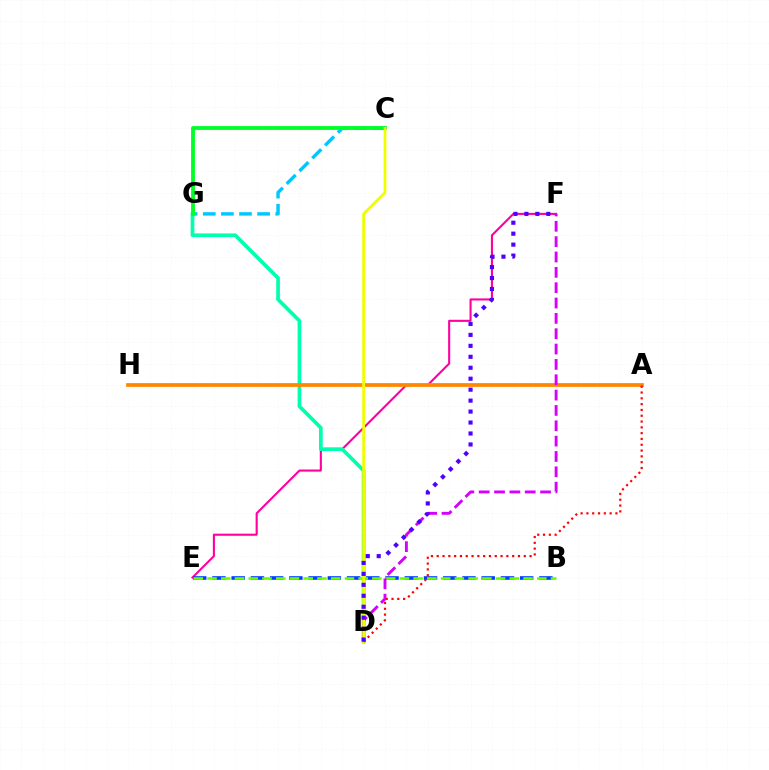{('C', 'G'): [{'color': '#00c7ff', 'line_style': 'dashed', 'thickness': 2.46}, {'color': '#00ff27', 'line_style': 'solid', 'thickness': 2.75}], ('E', 'F'): [{'color': '#ff00a0', 'line_style': 'solid', 'thickness': 1.51}], ('D', 'G'): [{'color': '#00ffaf', 'line_style': 'solid', 'thickness': 2.67}], ('B', 'E'): [{'color': '#003fff', 'line_style': 'dashed', 'thickness': 2.61}, {'color': '#66ff00', 'line_style': 'dashed', 'thickness': 1.87}], ('A', 'H'): [{'color': '#ff8800', 'line_style': 'solid', 'thickness': 2.7}], ('D', 'F'): [{'color': '#d600ff', 'line_style': 'dashed', 'thickness': 2.08}, {'color': '#4f00ff', 'line_style': 'dotted', 'thickness': 2.98}], ('C', 'D'): [{'color': '#eeff00', 'line_style': 'solid', 'thickness': 2.0}], ('A', 'D'): [{'color': '#ff0000', 'line_style': 'dotted', 'thickness': 1.58}]}